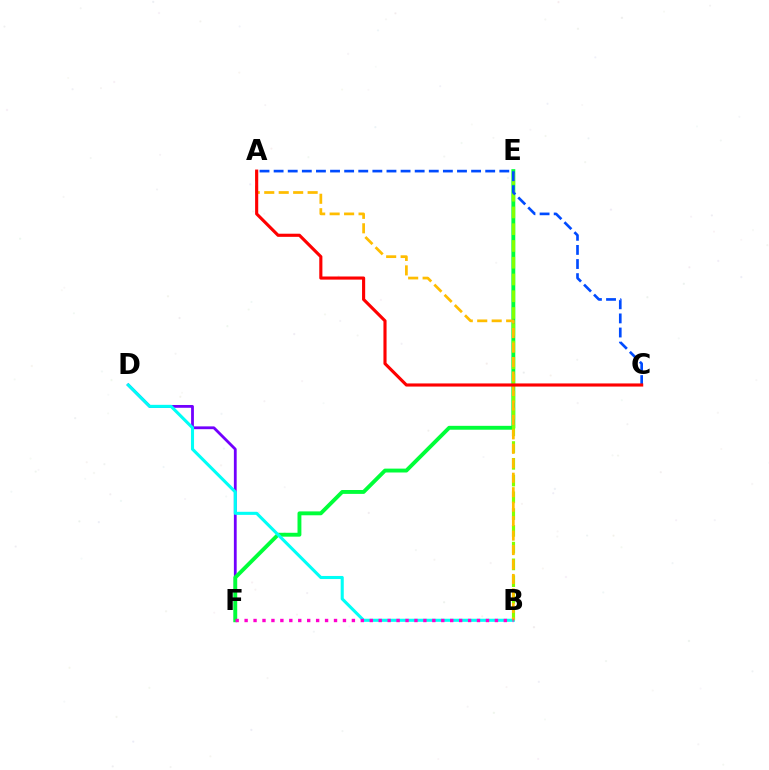{('D', 'F'): [{'color': '#7200ff', 'line_style': 'solid', 'thickness': 2.01}], ('E', 'F'): [{'color': '#00ff39', 'line_style': 'solid', 'thickness': 2.8}], ('B', 'E'): [{'color': '#84ff00', 'line_style': 'dashed', 'thickness': 2.28}], ('B', 'D'): [{'color': '#00fff6', 'line_style': 'solid', 'thickness': 2.22}], ('A', 'B'): [{'color': '#ffbd00', 'line_style': 'dashed', 'thickness': 1.96}], ('A', 'C'): [{'color': '#004bff', 'line_style': 'dashed', 'thickness': 1.92}, {'color': '#ff0000', 'line_style': 'solid', 'thickness': 2.25}], ('B', 'F'): [{'color': '#ff00cf', 'line_style': 'dotted', 'thickness': 2.43}]}